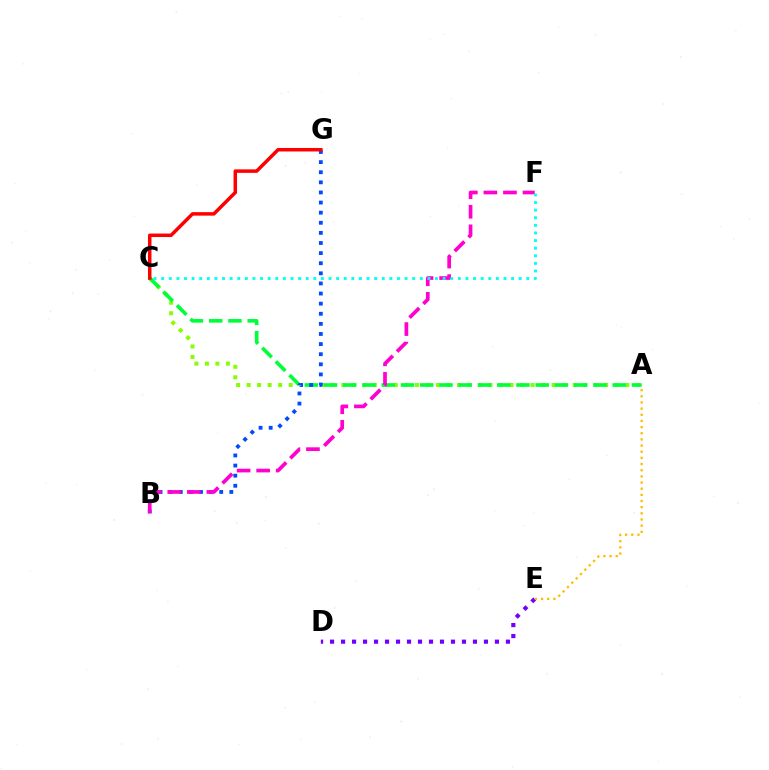{('A', 'C'): [{'color': '#84ff00', 'line_style': 'dotted', 'thickness': 2.86}, {'color': '#00ff39', 'line_style': 'dashed', 'thickness': 2.61}], ('D', 'E'): [{'color': '#7200ff', 'line_style': 'dotted', 'thickness': 2.99}], ('B', 'G'): [{'color': '#004bff', 'line_style': 'dotted', 'thickness': 2.75}], ('B', 'F'): [{'color': '#ff00cf', 'line_style': 'dashed', 'thickness': 2.66}], ('C', 'G'): [{'color': '#ff0000', 'line_style': 'solid', 'thickness': 2.52}], ('C', 'F'): [{'color': '#00fff6', 'line_style': 'dotted', 'thickness': 2.07}], ('A', 'E'): [{'color': '#ffbd00', 'line_style': 'dotted', 'thickness': 1.67}]}